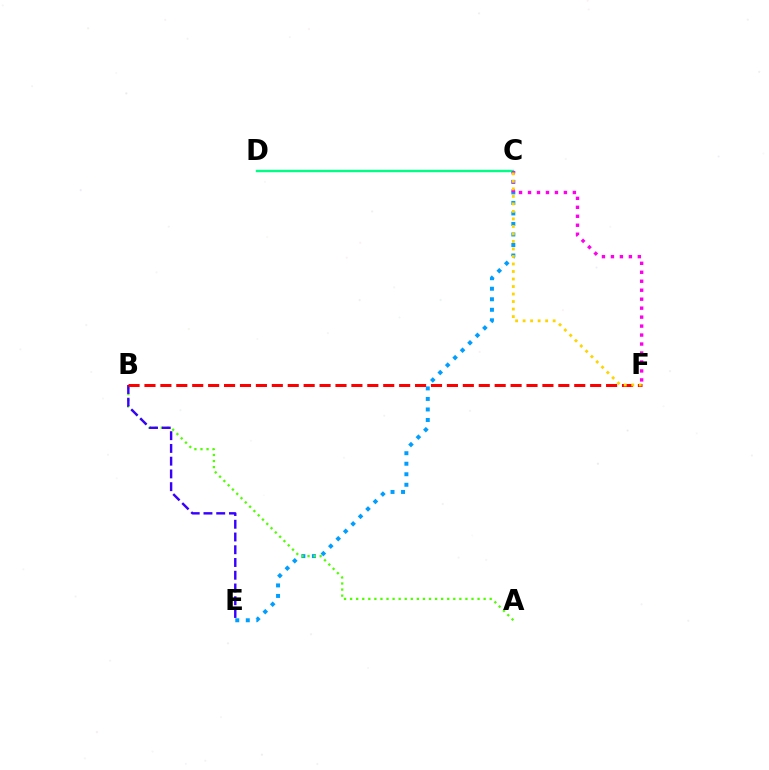{('C', 'E'): [{'color': '#009eff', 'line_style': 'dotted', 'thickness': 2.86}], ('A', 'B'): [{'color': '#4fff00', 'line_style': 'dotted', 'thickness': 1.65}], ('C', 'D'): [{'color': '#00ff86', 'line_style': 'solid', 'thickness': 1.72}], ('C', 'F'): [{'color': '#ff00ed', 'line_style': 'dotted', 'thickness': 2.44}, {'color': '#ffd500', 'line_style': 'dotted', 'thickness': 2.04}], ('B', 'E'): [{'color': '#3700ff', 'line_style': 'dashed', 'thickness': 1.73}], ('B', 'F'): [{'color': '#ff0000', 'line_style': 'dashed', 'thickness': 2.16}]}